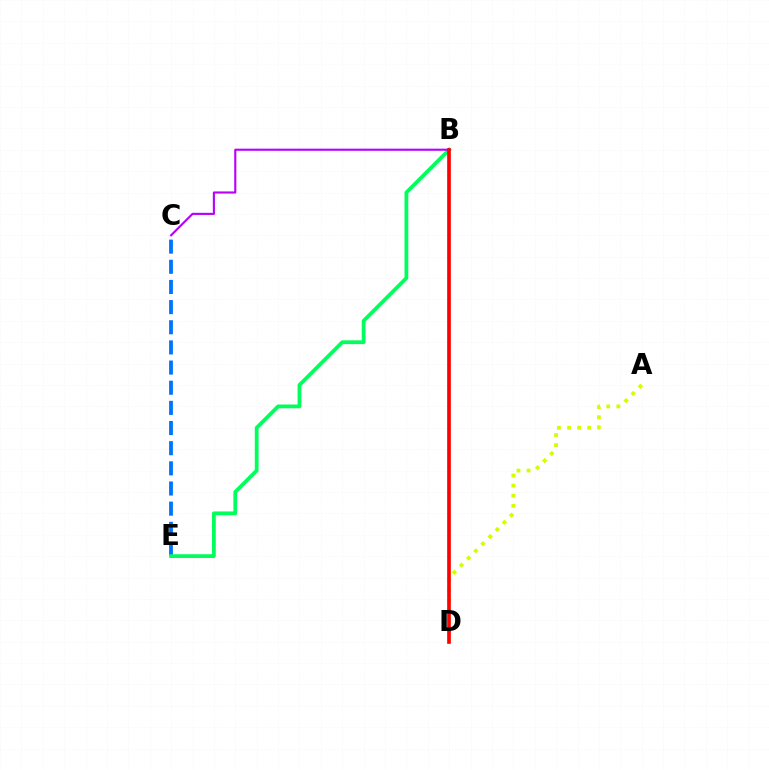{('C', 'E'): [{'color': '#0074ff', 'line_style': 'dashed', 'thickness': 2.74}], ('B', 'E'): [{'color': '#00ff5c', 'line_style': 'solid', 'thickness': 2.72}], ('A', 'D'): [{'color': '#d1ff00', 'line_style': 'dotted', 'thickness': 2.74}], ('B', 'C'): [{'color': '#b900ff', 'line_style': 'solid', 'thickness': 1.54}], ('B', 'D'): [{'color': '#ff0000', 'line_style': 'solid', 'thickness': 2.63}]}